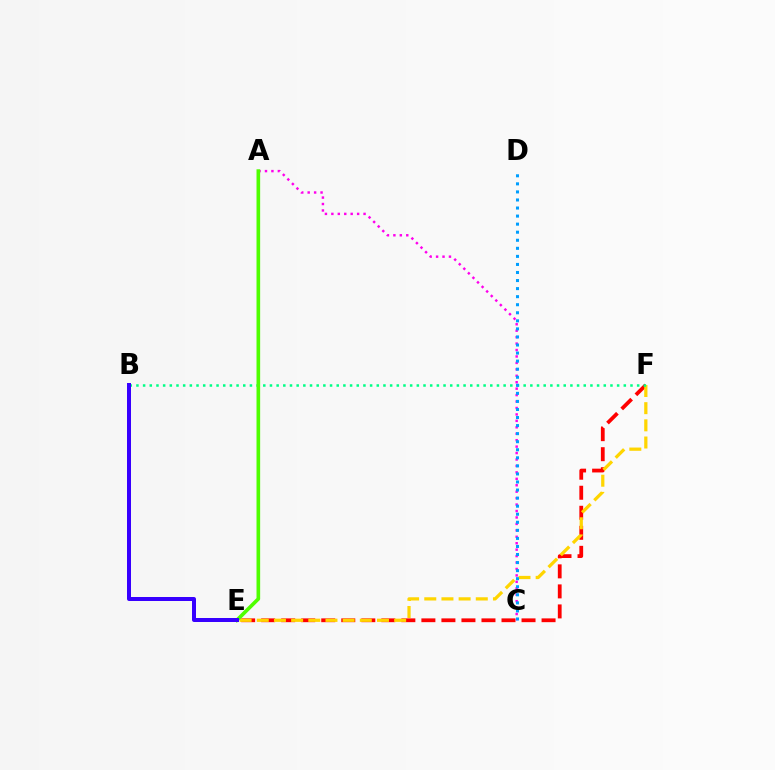{('E', 'F'): [{'color': '#ff0000', 'line_style': 'dashed', 'thickness': 2.72}, {'color': '#ffd500', 'line_style': 'dashed', 'thickness': 2.33}], ('A', 'C'): [{'color': '#ff00ed', 'line_style': 'dotted', 'thickness': 1.75}], ('B', 'F'): [{'color': '#00ff86', 'line_style': 'dotted', 'thickness': 1.81}], ('C', 'D'): [{'color': '#009eff', 'line_style': 'dotted', 'thickness': 2.19}], ('A', 'E'): [{'color': '#4fff00', 'line_style': 'solid', 'thickness': 2.62}], ('B', 'E'): [{'color': '#3700ff', 'line_style': 'solid', 'thickness': 2.88}]}